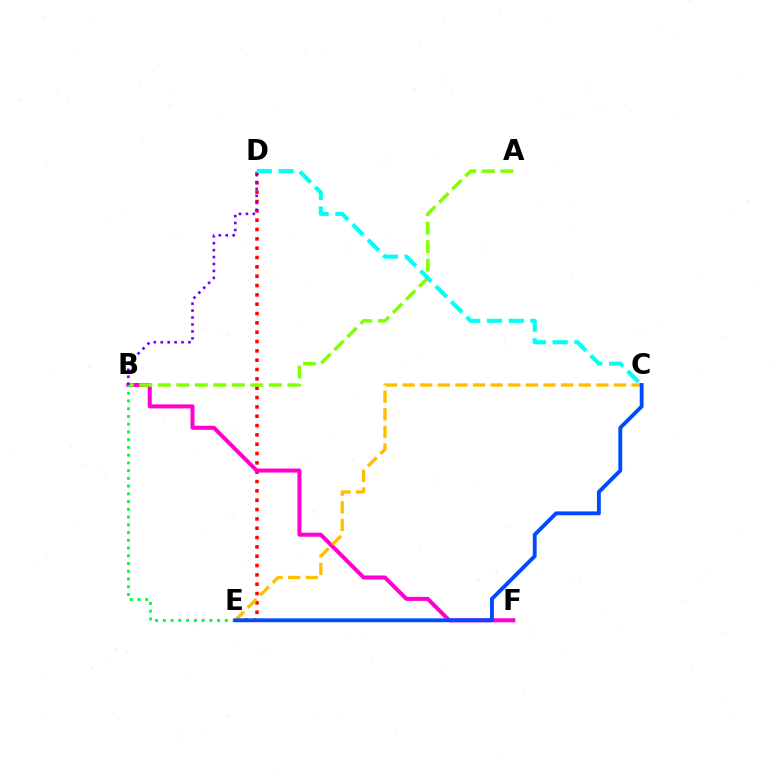{('D', 'E'): [{'color': '#ff0000', 'line_style': 'dotted', 'thickness': 2.54}], ('B', 'F'): [{'color': '#ff00cf', 'line_style': 'solid', 'thickness': 2.89}], ('C', 'E'): [{'color': '#ffbd00', 'line_style': 'dashed', 'thickness': 2.39}, {'color': '#004bff', 'line_style': 'solid', 'thickness': 2.79}], ('A', 'B'): [{'color': '#84ff00', 'line_style': 'dashed', 'thickness': 2.51}], ('B', 'E'): [{'color': '#00ff39', 'line_style': 'dotted', 'thickness': 2.1}], ('C', 'D'): [{'color': '#00fff6', 'line_style': 'dashed', 'thickness': 2.96}], ('B', 'D'): [{'color': '#7200ff', 'line_style': 'dotted', 'thickness': 1.88}]}